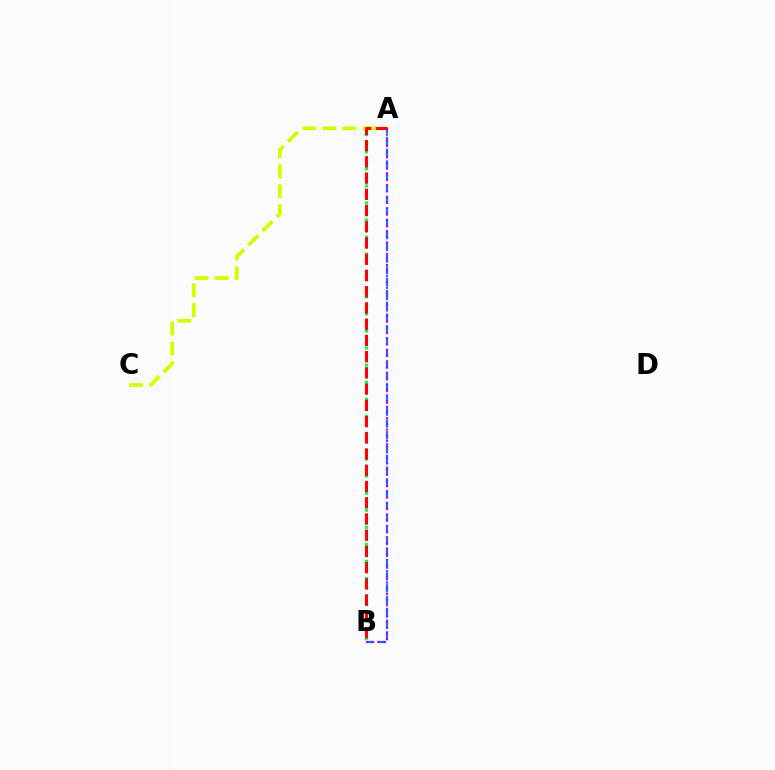{('A', 'C'): [{'color': '#d1ff00', 'line_style': 'dashed', 'thickness': 2.71}], ('A', 'B'): [{'color': '#0074ff', 'line_style': 'dashed', 'thickness': 1.6}, {'color': '#00ff5c', 'line_style': 'dotted', 'thickness': 2.32}, {'color': '#b900ff', 'line_style': 'dotted', 'thickness': 1.54}, {'color': '#ff0000', 'line_style': 'dashed', 'thickness': 2.21}]}